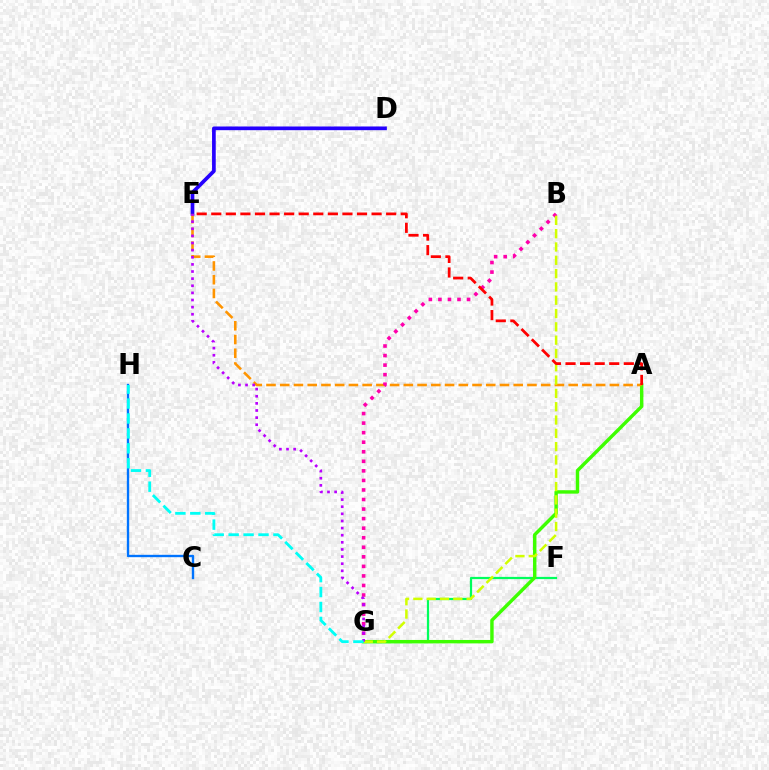{('F', 'G'): [{'color': '#00ff5c', 'line_style': 'solid', 'thickness': 1.6}], ('C', 'H'): [{'color': '#0074ff', 'line_style': 'solid', 'thickness': 1.7}], ('A', 'G'): [{'color': '#3dff00', 'line_style': 'solid', 'thickness': 2.46}], ('D', 'E'): [{'color': '#2500ff', 'line_style': 'solid', 'thickness': 2.66}], ('A', 'E'): [{'color': '#ff9400', 'line_style': 'dashed', 'thickness': 1.87}, {'color': '#ff0000', 'line_style': 'dashed', 'thickness': 1.98}], ('B', 'G'): [{'color': '#ff00ac', 'line_style': 'dotted', 'thickness': 2.6}, {'color': '#d1ff00', 'line_style': 'dashed', 'thickness': 1.81}], ('E', 'G'): [{'color': '#b900ff', 'line_style': 'dotted', 'thickness': 1.94}], ('G', 'H'): [{'color': '#00fff6', 'line_style': 'dashed', 'thickness': 2.03}]}